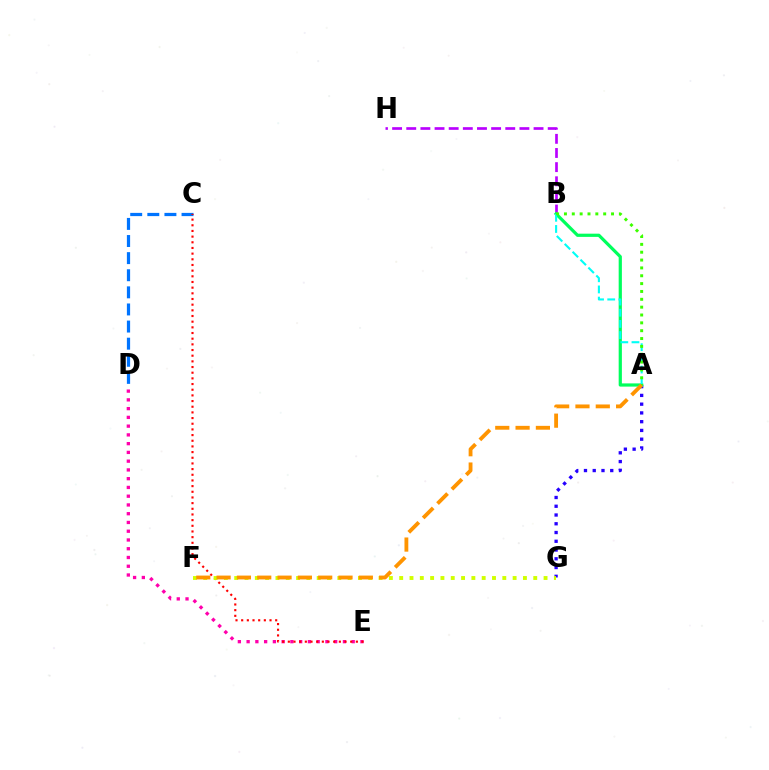{('C', 'D'): [{'color': '#0074ff', 'line_style': 'dashed', 'thickness': 2.32}], ('B', 'H'): [{'color': '#b900ff', 'line_style': 'dashed', 'thickness': 1.92}], ('A', 'G'): [{'color': '#2500ff', 'line_style': 'dotted', 'thickness': 2.38}], ('A', 'B'): [{'color': '#00ff5c', 'line_style': 'solid', 'thickness': 2.31}, {'color': '#00fff6', 'line_style': 'dashed', 'thickness': 1.52}, {'color': '#3dff00', 'line_style': 'dotted', 'thickness': 2.13}], ('D', 'E'): [{'color': '#ff00ac', 'line_style': 'dotted', 'thickness': 2.38}], ('C', 'E'): [{'color': '#ff0000', 'line_style': 'dotted', 'thickness': 1.54}], ('F', 'G'): [{'color': '#d1ff00', 'line_style': 'dotted', 'thickness': 2.8}], ('A', 'F'): [{'color': '#ff9400', 'line_style': 'dashed', 'thickness': 2.76}]}